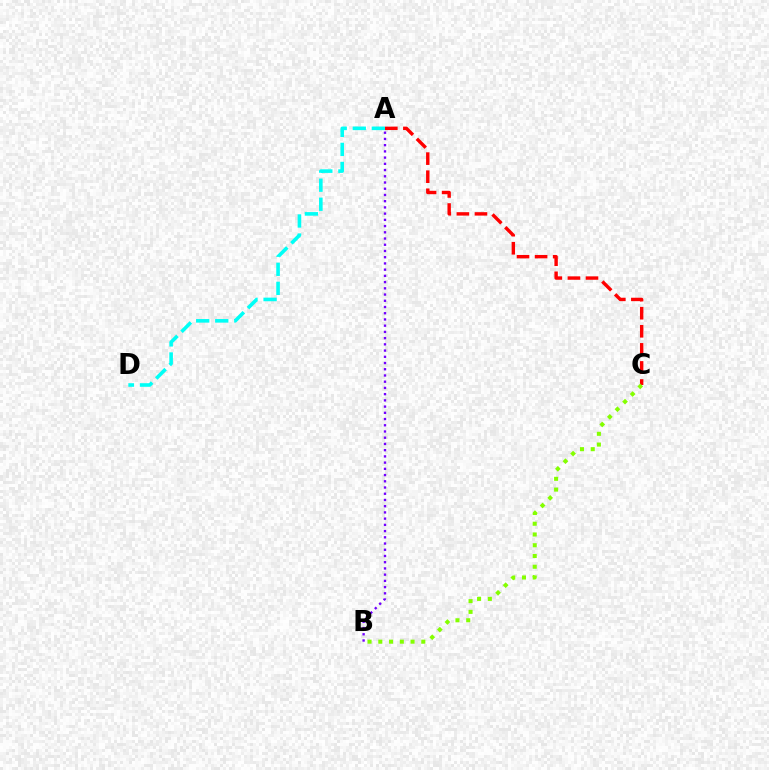{('A', 'D'): [{'color': '#00fff6', 'line_style': 'dashed', 'thickness': 2.59}], ('A', 'C'): [{'color': '#ff0000', 'line_style': 'dashed', 'thickness': 2.46}], ('B', 'C'): [{'color': '#84ff00', 'line_style': 'dotted', 'thickness': 2.92}], ('A', 'B'): [{'color': '#7200ff', 'line_style': 'dotted', 'thickness': 1.69}]}